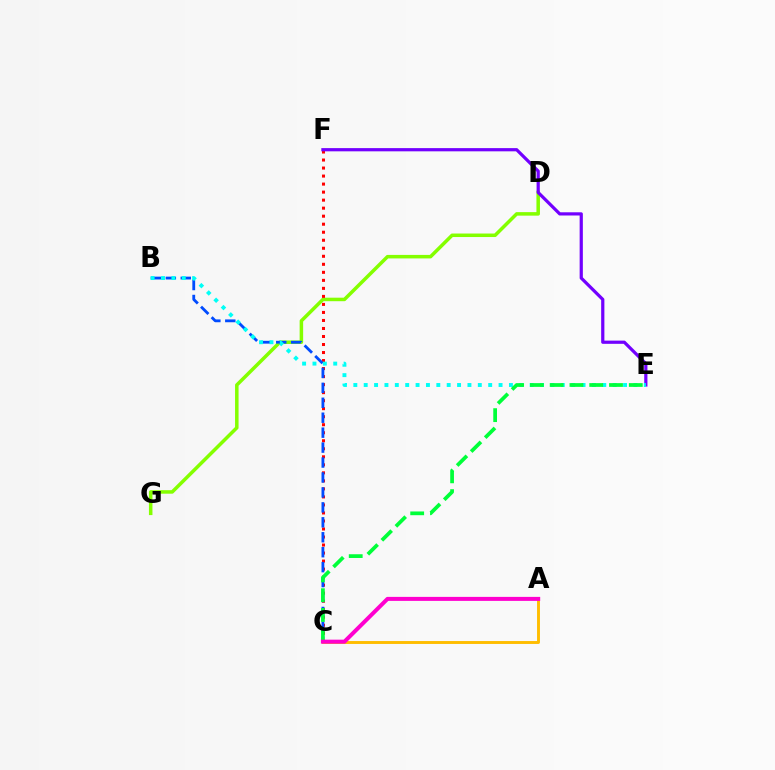{('D', 'G'): [{'color': '#84ff00', 'line_style': 'solid', 'thickness': 2.53}], ('C', 'F'): [{'color': '#ff0000', 'line_style': 'dotted', 'thickness': 2.18}], ('E', 'F'): [{'color': '#7200ff', 'line_style': 'solid', 'thickness': 2.31}], ('B', 'C'): [{'color': '#004bff', 'line_style': 'dashed', 'thickness': 2.03}], ('A', 'C'): [{'color': '#ffbd00', 'line_style': 'solid', 'thickness': 2.09}, {'color': '#ff00cf', 'line_style': 'solid', 'thickness': 2.88}], ('B', 'E'): [{'color': '#00fff6', 'line_style': 'dotted', 'thickness': 2.82}], ('C', 'E'): [{'color': '#00ff39', 'line_style': 'dashed', 'thickness': 2.69}]}